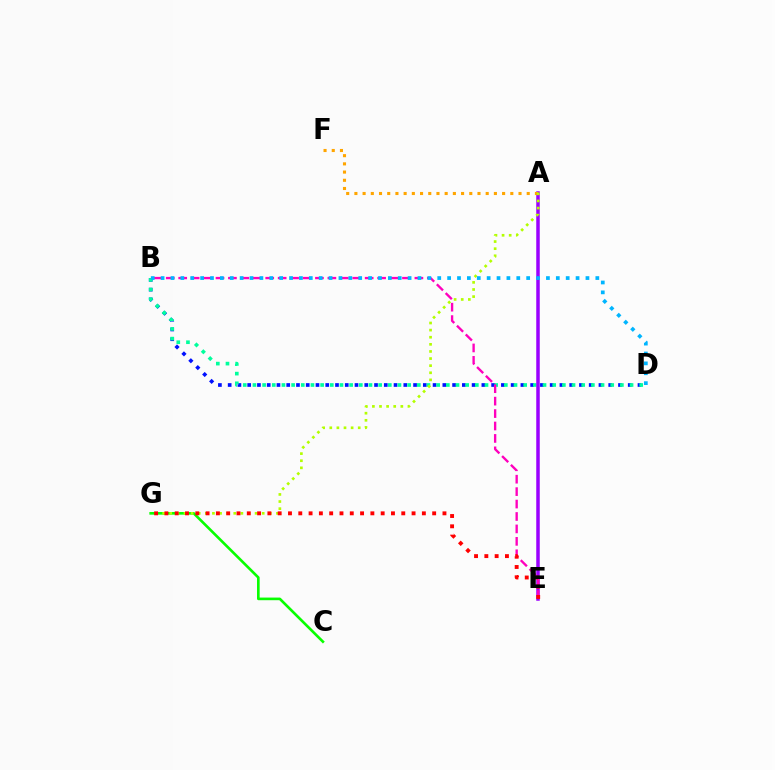{('B', 'D'): [{'color': '#0010ff', 'line_style': 'dotted', 'thickness': 2.65}, {'color': '#00ff9d', 'line_style': 'dotted', 'thickness': 2.63}, {'color': '#00b5ff', 'line_style': 'dotted', 'thickness': 2.68}], ('C', 'G'): [{'color': '#08ff00', 'line_style': 'solid', 'thickness': 1.9}], ('A', 'E'): [{'color': '#9b00ff', 'line_style': 'solid', 'thickness': 2.52}], ('A', 'F'): [{'color': '#ffa500', 'line_style': 'dotted', 'thickness': 2.23}], ('A', 'G'): [{'color': '#b3ff00', 'line_style': 'dotted', 'thickness': 1.93}], ('B', 'E'): [{'color': '#ff00bd', 'line_style': 'dashed', 'thickness': 1.69}], ('E', 'G'): [{'color': '#ff0000', 'line_style': 'dotted', 'thickness': 2.8}]}